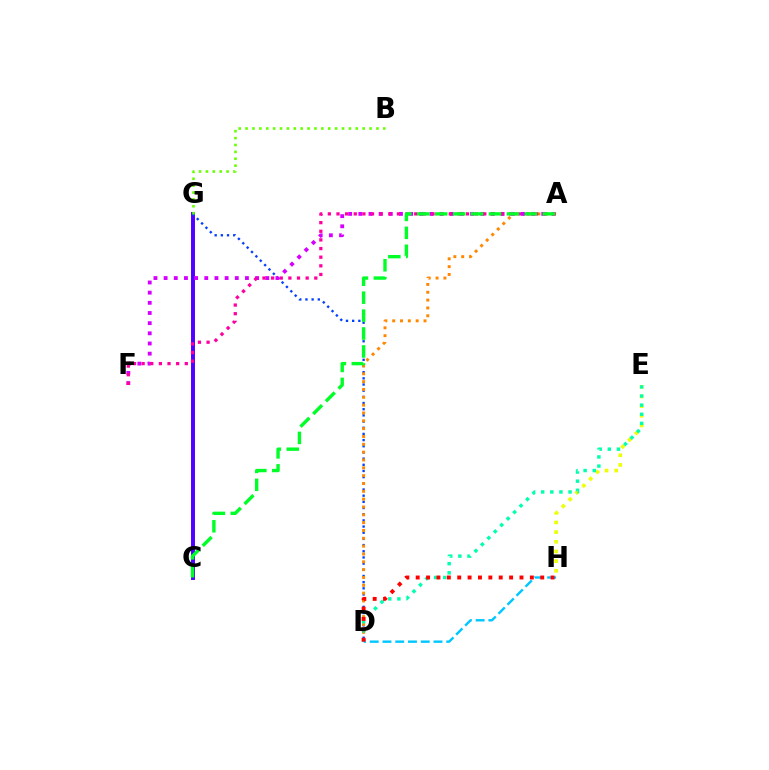{('C', 'G'): [{'color': '#4f00ff', 'line_style': 'solid', 'thickness': 2.83}], ('D', 'G'): [{'color': '#003fff', 'line_style': 'dotted', 'thickness': 1.68}], ('E', 'H'): [{'color': '#eeff00', 'line_style': 'dotted', 'thickness': 2.63}], ('B', 'G'): [{'color': '#66ff00', 'line_style': 'dotted', 'thickness': 1.87}], ('A', 'D'): [{'color': '#ff8800', 'line_style': 'dotted', 'thickness': 2.13}], ('D', 'E'): [{'color': '#00ffaf', 'line_style': 'dotted', 'thickness': 2.48}], ('A', 'F'): [{'color': '#d600ff', 'line_style': 'dotted', 'thickness': 2.76}, {'color': '#ff00a0', 'line_style': 'dotted', 'thickness': 2.35}], ('D', 'H'): [{'color': '#00c7ff', 'line_style': 'dashed', 'thickness': 1.73}, {'color': '#ff0000', 'line_style': 'dotted', 'thickness': 2.82}], ('A', 'C'): [{'color': '#00ff27', 'line_style': 'dashed', 'thickness': 2.44}]}